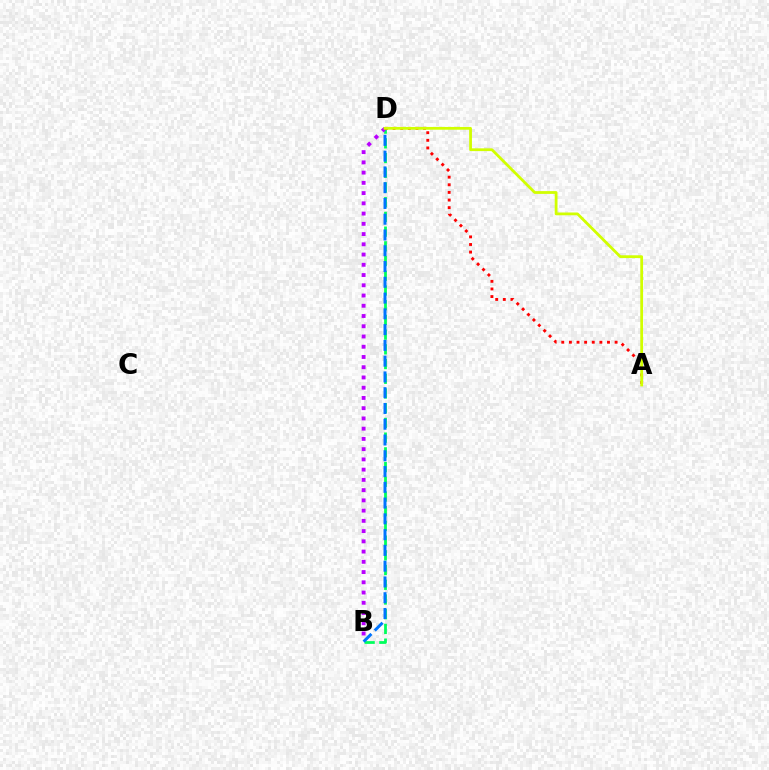{('B', 'D'): [{'color': '#00ff5c', 'line_style': 'dashed', 'thickness': 2.0}, {'color': '#0074ff', 'line_style': 'dashed', 'thickness': 2.14}, {'color': '#b900ff', 'line_style': 'dotted', 'thickness': 2.78}], ('A', 'D'): [{'color': '#ff0000', 'line_style': 'dotted', 'thickness': 2.07}, {'color': '#d1ff00', 'line_style': 'solid', 'thickness': 2.0}]}